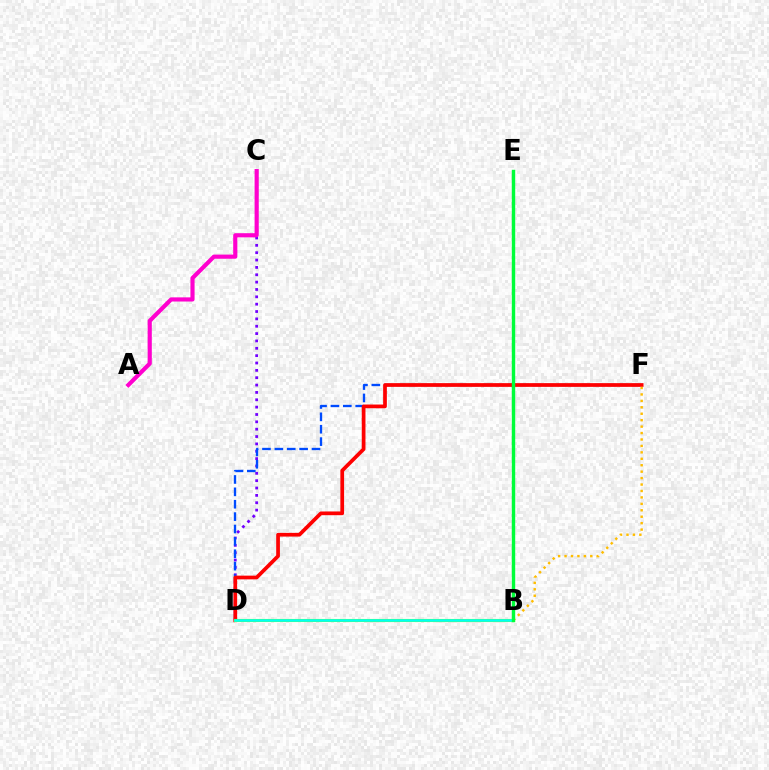{('C', 'D'): [{'color': '#7200ff', 'line_style': 'dotted', 'thickness': 2.0}], ('D', 'F'): [{'color': '#004bff', 'line_style': 'dashed', 'thickness': 1.68}, {'color': '#ff0000', 'line_style': 'solid', 'thickness': 2.68}], ('B', 'D'): [{'color': '#84ff00', 'line_style': 'solid', 'thickness': 2.23}, {'color': '#00fff6', 'line_style': 'solid', 'thickness': 1.83}], ('A', 'C'): [{'color': '#ff00cf', 'line_style': 'solid', 'thickness': 2.99}], ('B', 'F'): [{'color': '#ffbd00', 'line_style': 'dotted', 'thickness': 1.75}], ('B', 'E'): [{'color': '#00ff39', 'line_style': 'solid', 'thickness': 2.46}]}